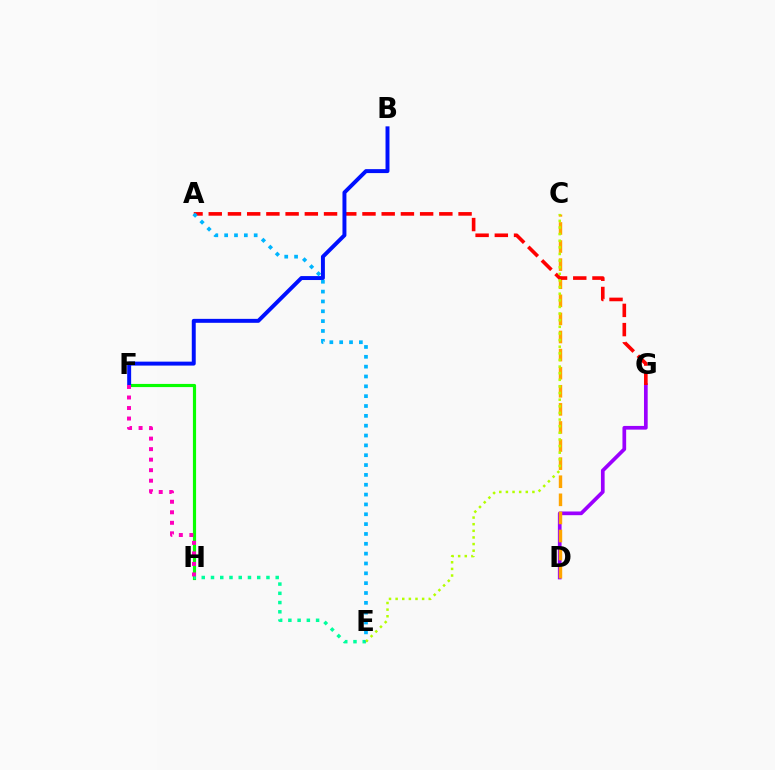{('F', 'H'): [{'color': '#08ff00', 'line_style': 'solid', 'thickness': 2.28}, {'color': '#ff00bd', 'line_style': 'dotted', 'thickness': 2.86}], ('D', 'G'): [{'color': '#9b00ff', 'line_style': 'solid', 'thickness': 2.66}], ('C', 'D'): [{'color': '#ffa500', 'line_style': 'dashed', 'thickness': 2.46}], ('A', 'G'): [{'color': '#ff0000', 'line_style': 'dashed', 'thickness': 2.61}], ('E', 'H'): [{'color': '#00ff9d', 'line_style': 'dotted', 'thickness': 2.51}], ('B', 'F'): [{'color': '#0010ff', 'line_style': 'solid', 'thickness': 2.84}], ('A', 'E'): [{'color': '#00b5ff', 'line_style': 'dotted', 'thickness': 2.67}], ('C', 'E'): [{'color': '#b3ff00', 'line_style': 'dotted', 'thickness': 1.8}]}